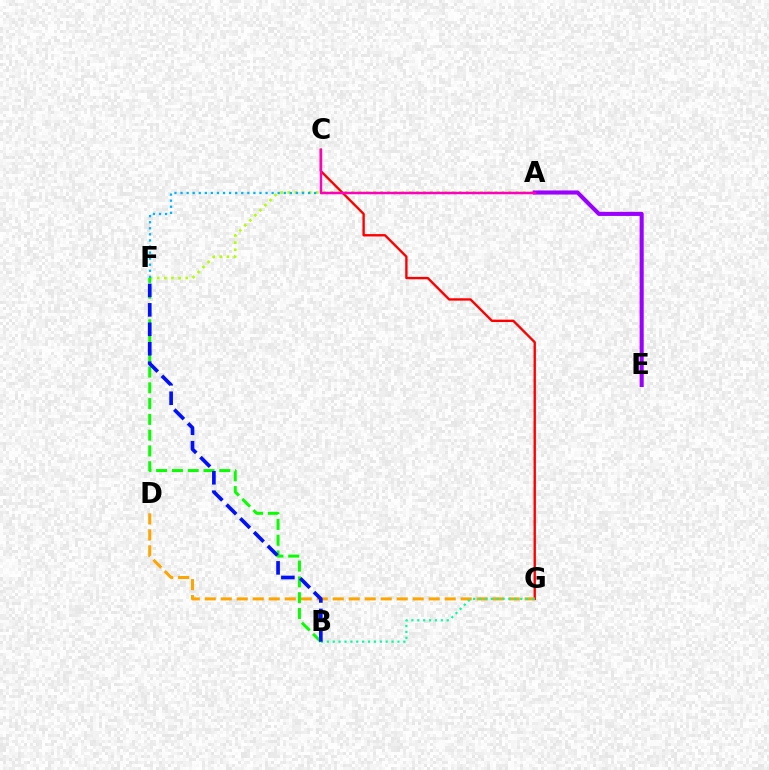{('C', 'G'): [{'color': '#ff0000', 'line_style': 'solid', 'thickness': 1.71}], ('D', 'G'): [{'color': '#ffa500', 'line_style': 'dashed', 'thickness': 2.17}], ('A', 'F'): [{'color': '#b3ff00', 'line_style': 'dotted', 'thickness': 1.94}, {'color': '#00b5ff', 'line_style': 'dotted', 'thickness': 1.65}], ('B', 'F'): [{'color': '#08ff00', 'line_style': 'dashed', 'thickness': 2.14}, {'color': '#0010ff', 'line_style': 'dashed', 'thickness': 2.64}], ('B', 'G'): [{'color': '#00ff9d', 'line_style': 'dotted', 'thickness': 1.6}], ('A', 'E'): [{'color': '#9b00ff', 'line_style': 'solid', 'thickness': 2.95}], ('A', 'C'): [{'color': '#ff00bd', 'line_style': 'solid', 'thickness': 1.75}]}